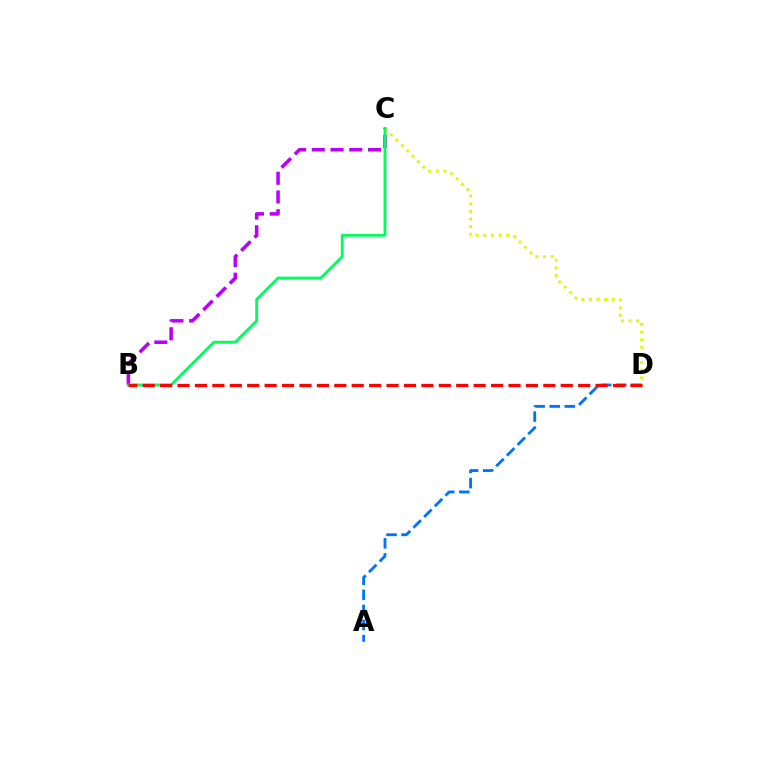{('B', 'C'): [{'color': '#b900ff', 'line_style': 'dashed', 'thickness': 2.55}, {'color': '#00ff5c', 'line_style': 'solid', 'thickness': 2.07}], ('A', 'D'): [{'color': '#0074ff', 'line_style': 'dashed', 'thickness': 2.05}], ('C', 'D'): [{'color': '#d1ff00', 'line_style': 'dotted', 'thickness': 2.07}], ('B', 'D'): [{'color': '#ff0000', 'line_style': 'dashed', 'thickness': 2.37}]}